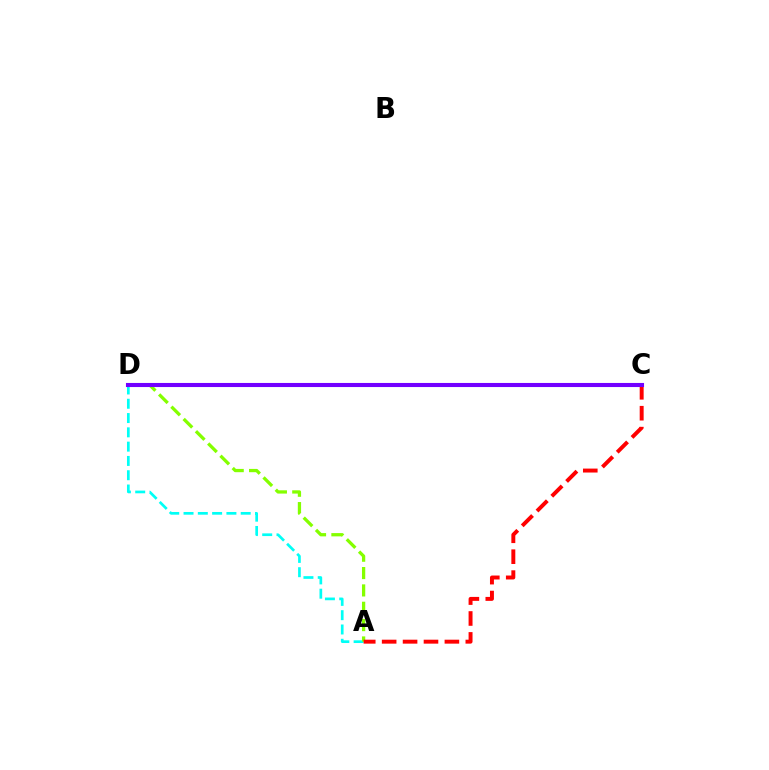{('A', 'D'): [{'color': '#00fff6', 'line_style': 'dashed', 'thickness': 1.94}, {'color': '#84ff00', 'line_style': 'dashed', 'thickness': 2.36}], ('A', 'C'): [{'color': '#ff0000', 'line_style': 'dashed', 'thickness': 2.84}], ('C', 'D'): [{'color': '#7200ff', 'line_style': 'solid', 'thickness': 2.94}]}